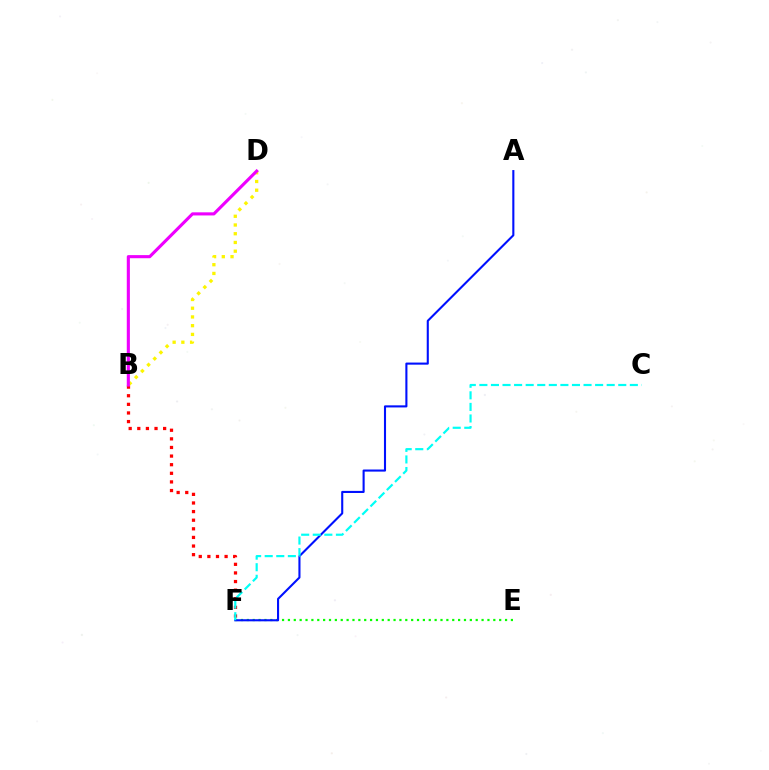{('B', 'D'): [{'color': '#fcf500', 'line_style': 'dotted', 'thickness': 2.37}, {'color': '#ee00ff', 'line_style': 'solid', 'thickness': 2.24}], ('E', 'F'): [{'color': '#08ff00', 'line_style': 'dotted', 'thickness': 1.59}], ('B', 'F'): [{'color': '#ff0000', 'line_style': 'dotted', 'thickness': 2.34}], ('A', 'F'): [{'color': '#0010ff', 'line_style': 'solid', 'thickness': 1.51}], ('C', 'F'): [{'color': '#00fff6', 'line_style': 'dashed', 'thickness': 1.57}]}